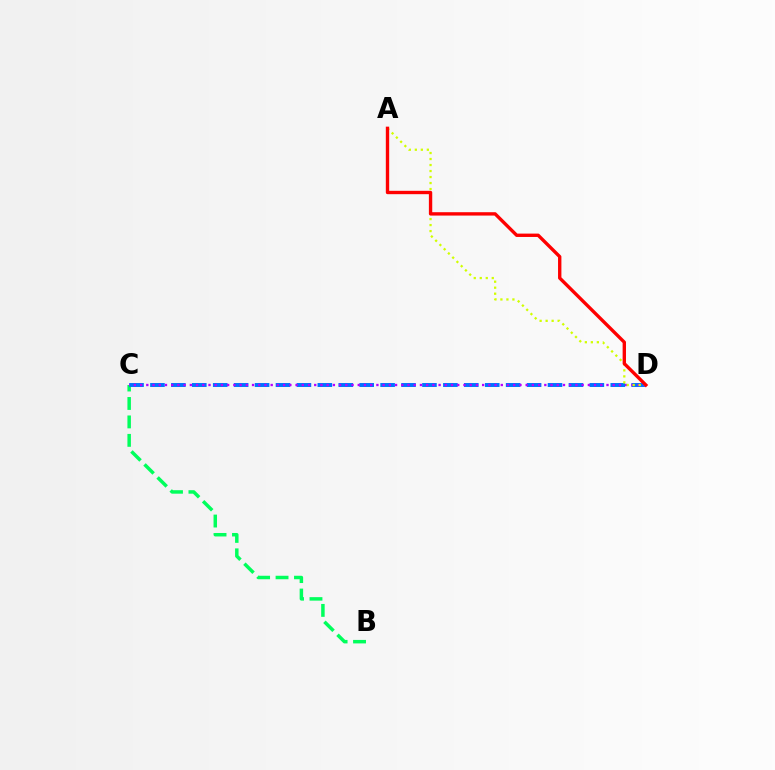{('B', 'C'): [{'color': '#00ff5c', 'line_style': 'dashed', 'thickness': 2.51}], ('C', 'D'): [{'color': '#0074ff', 'line_style': 'dashed', 'thickness': 2.84}, {'color': '#b900ff', 'line_style': 'dotted', 'thickness': 1.69}], ('A', 'D'): [{'color': '#d1ff00', 'line_style': 'dotted', 'thickness': 1.63}, {'color': '#ff0000', 'line_style': 'solid', 'thickness': 2.42}]}